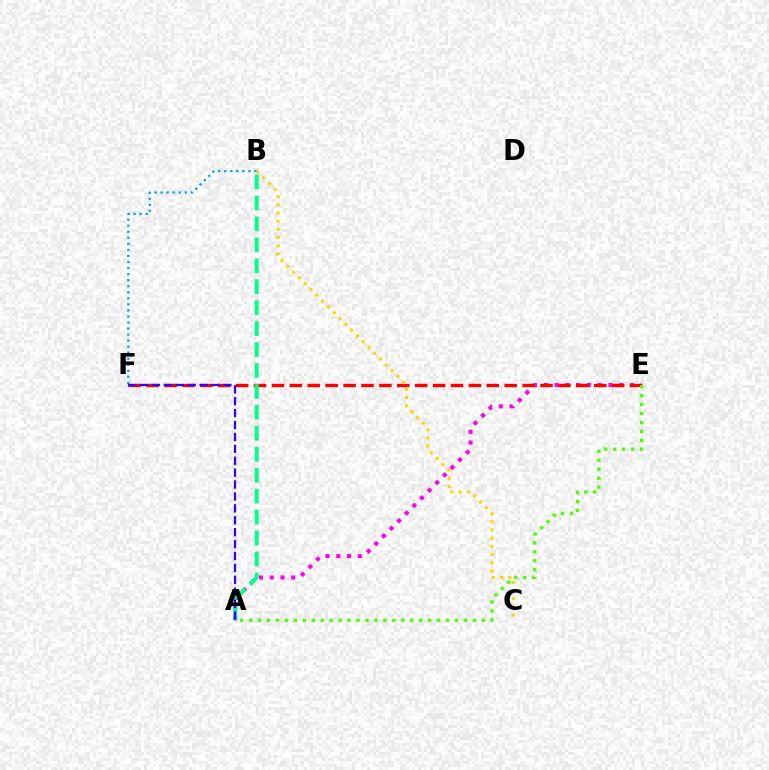{('A', 'E'): [{'color': '#ff00ed', 'line_style': 'dotted', 'thickness': 2.93}, {'color': '#4fff00', 'line_style': 'dotted', 'thickness': 2.43}], ('E', 'F'): [{'color': '#ff0000', 'line_style': 'dashed', 'thickness': 2.43}], ('B', 'F'): [{'color': '#009eff', 'line_style': 'dotted', 'thickness': 1.64}], ('A', 'B'): [{'color': '#00ff86', 'line_style': 'dashed', 'thickness': 2.85}], ('B', 'C'): [{'color': '#ffd500', 'line_style': 'dotted', 'thickness': 2.23}], ('A', 'F'): [{'color': '#3700ff', 'line_style': 'dashed', 'thickness': 1.62}]}